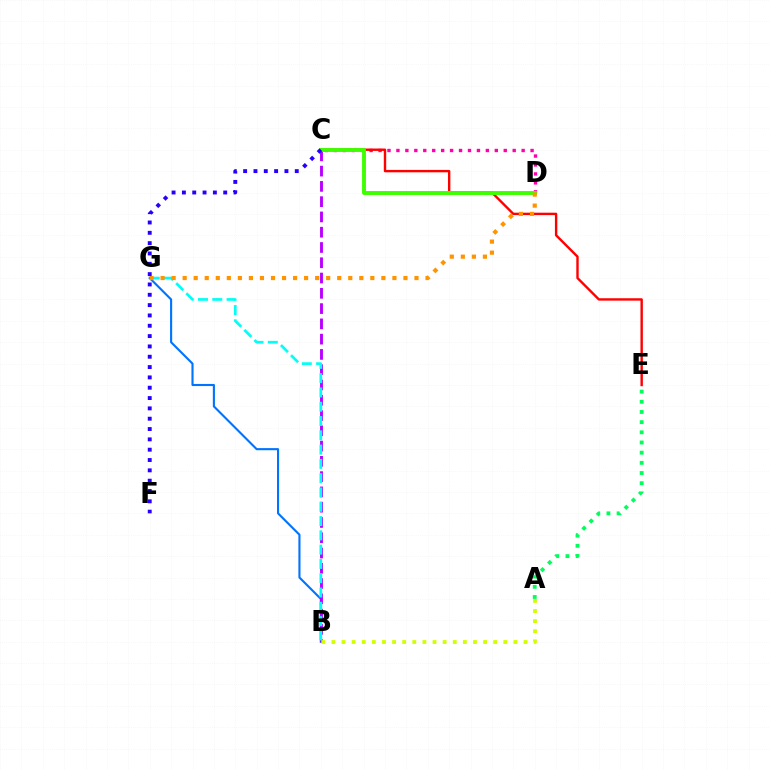{('C', 'D'): [{'color': '#ff00ac', 'line_style': 'dotted', 'thickness': 2.43}, {'color': '#3dff00', 'line_style': 'solid', 'thickness': 2.81}], ('C', 'E'): [{'color': '#ff0000', 'line_style': 'solid', 'thickness': 1.73}], ('B', 'G'): [{'color': '#0074ff', 'line_style': 'solid', 'thickness': 1.53}, {'color': '#00fff6', 'line_style': 'dashed', 'thickness': 1.94}], ('B', 'C'): [{'color': '#b900ff', 'line_style': 'dashed', 'thickness': 2.08}], ('A', 'B'): [{'color': '#d1ff00', 'line_style': 'dotted', 'thickness': 2.75}], ('D', 'G'): [{'color': '#ff9400', 'line_style': 'dotted', 'thickness': 3.0}], ('A', 'E'): [{'color': '#00ff5c', 'line_style': 'dotted', 'thickness': 2.76}], ('C', 'F'): [{'color': '#2500ff', 'line_style': 'dotted', 'thickness': 2.81}]}